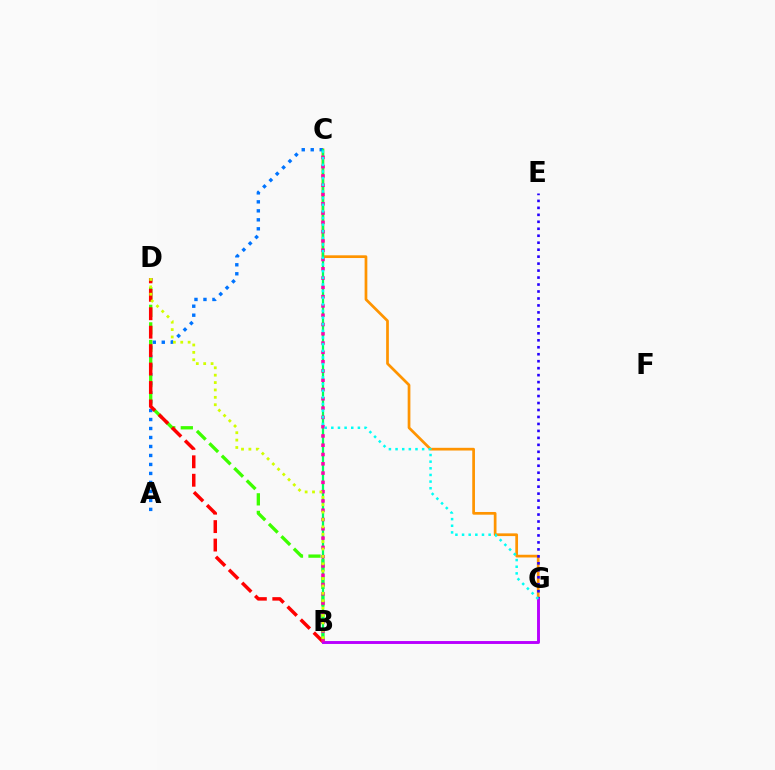{('C', 'G'): [{'color': '#ff9400', 'line_style': 'solid', 'thickness': 1.96}, {'color': '#00fff6', 'line_style': 'dotted', 'thickness': 1.8}], ('A', 'C'): [{'color': '#0074ff', 'line_style': 'dotted', 'thickness': 2.44}], ('B', 'D'): [{'color': '#3dff00', 'line_style': 'dashed', 'thickness': 2.39}, {'color': '#ff0000', 'line_style': 'dashed', 'thickness': 2.51}, {'color': '#d1ff00', 'line_style': 'dotted', 'thickness': 2.01}], ('E', 'G'): [{'color': '#2500ff', 'line_style': 'dotted', 'thickness': 1.89}], ('B', 'C'): [{'color': '#00ff5c', 'line_style': 'solid', 'thickness': 1.63}, {'color': '#ff00ac', 'line_style': 'dotted', 'thickness': 2.52}], ('B', 'G'): [{'color': '#b900ff', 'line_style': 'solid', 'thickness': 2.1}]}